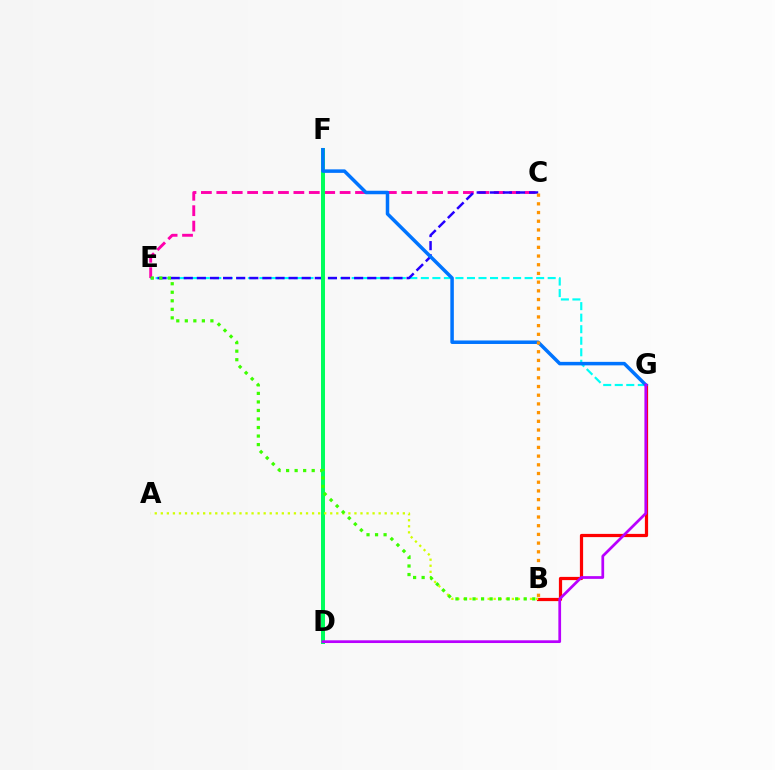{('E', 'G'): [{'color': '#00fff6', 'line_style': 'dashed', 'thickness': 1.57}], ('B', 'G'): [{'color': '#ff0000', 'line_style': 'solid', 'thickness': 2.32}], ('C', 'E'): [{'color': '#ff00ac', 'line_style': 'dashed', 'thickness': 2.09}, {'color': '#2500ff', 'line_style': 'dashed', 'thickness': 1.78}], ('D', 'F'): [{'color': '#00ff5c', 'line_style': 'solid', 'thickness': 2.87}], ('A', 'B'): [{'color': '#d1ff00', 'line_style': 'dotted', 'thickness': 1.64}], ('F', 'G'): [{'color': '#0074ff', 'line_style': 'solid', 'thickness': 2.52}], ('D', 'G'): [{'color': '#b900ff', 'line_style': 'solid', 'thickness': 1.96}], ('B', 'C'): [{'color': '#ff9400', 'line_style': 'dotted', 'thickness': 2.36}], ('B', 'E'): [{'color': '#3dff00', 'line_style': 'dotted', 'thickness': 2.32}]}